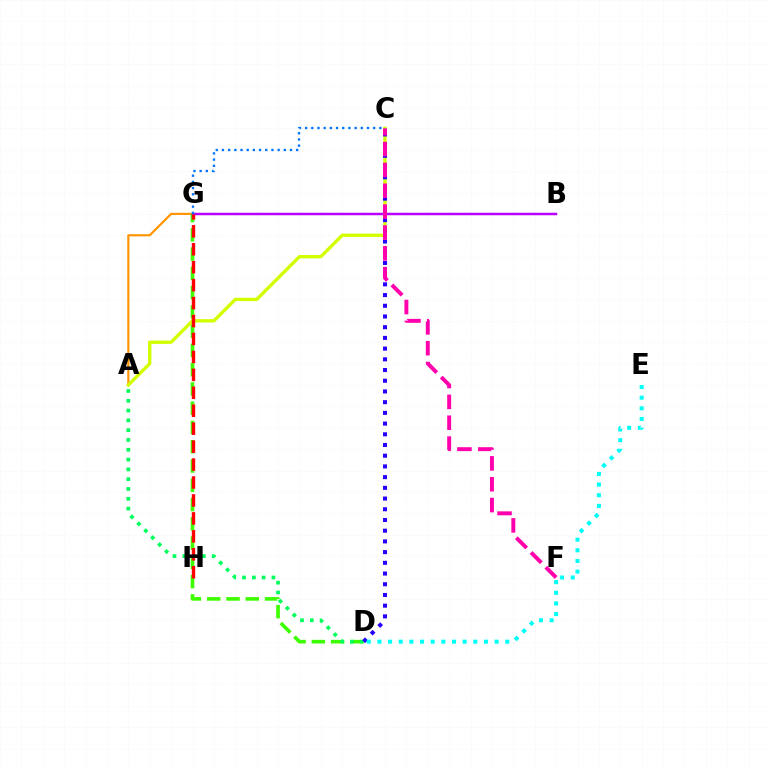{('A', 'G'): [{'color': '#ff9400', 'line_style': 'solid', 'thickness': 1.56}], ('D', 'G'): [{'color': '#3dff00', 'line_style': 'dashed', 'thickness': 2.62}], ('A', 'C'): [{'color': '#d1ff00', 'line_style': 'solid', 'thickness': 2.41}], ('A', 'D'): [{'color': '#00ff5c', 'line_style': 'dotted', 'thickness': 2.66}], ('C', 'D'): [{'color': '#2500ff', 'line_style': 'dotted', 'thickness': 2.91}], ('B', 'G'): [{'color': '#b900ff', 'line_style': 'solid', 'thickness': 1.8}], ('C', 'F'): [{'color': '#ff00ac', 'line_style': 'dashed', 'thickness': 2.83}], ('G', 'H'): [{'color': '#ff0000', 'line_style': 'dashed', 'thickness': 2.44}], ('C', 'G'): [{'color': '#0074ff', 'line_style': 'dotted', 'thickness': 1.68}], ('D', 'E'): [{'color': '#00fff6', 'line_style': 'dotted', 'thickness': 2.89}]}